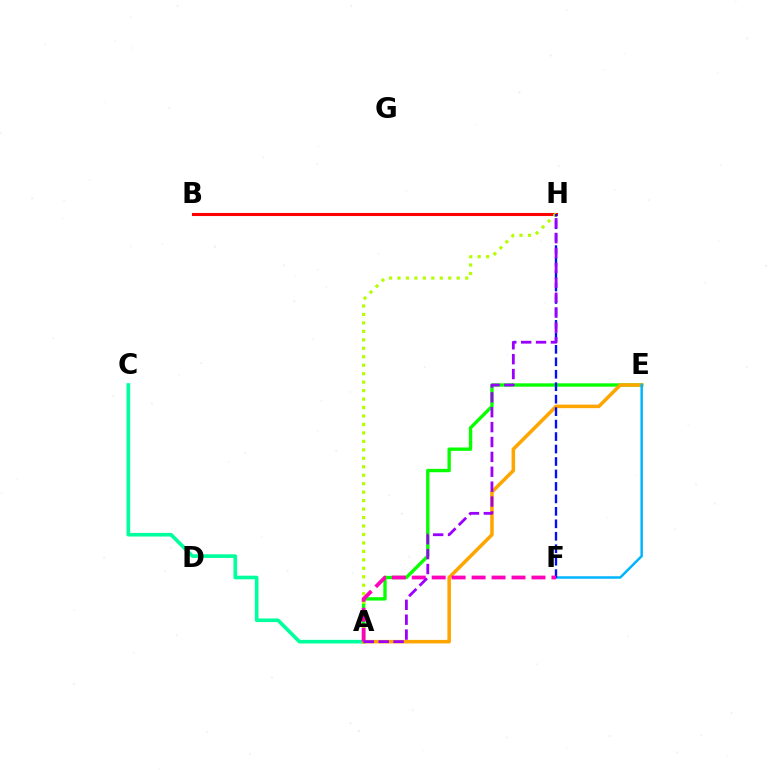{('A', 'E'): [{'color': '#08ff00', 'line_style': 'solid', 'thickness': 2.41}, {'color': '#ffa500', 'line_style': 'solid', 'thickness': 2.54}], ('A', 'C'): [{'color': '#00ff9d', 'line_style': 'solid', 'thickness': 2.62}], ('E', 'F'): [{'color': '#00b5ff', 'line_style': 'solid', 'thickness': 1.79}], ('B', 'H'): [{'color': '#ff0000', 'line_style': 'solid', 'thickness': 2.22}], ('A', 'H'): [{'color': '#b3ff00', 'line_style': 'dotted', 'thickness': 2.3}, {'color': '#9b00ff', 'line_style': 'dashed', 'thickness': 2.02}], ('F', 'H'): [{'color': '#0010ff', 'line_style': 'dashed', 'thickness': 1.69}], ('A', 'F'): [{'color': '#ff00bd', 'line_style': 'dashed', 'thickness': 2.71}]}